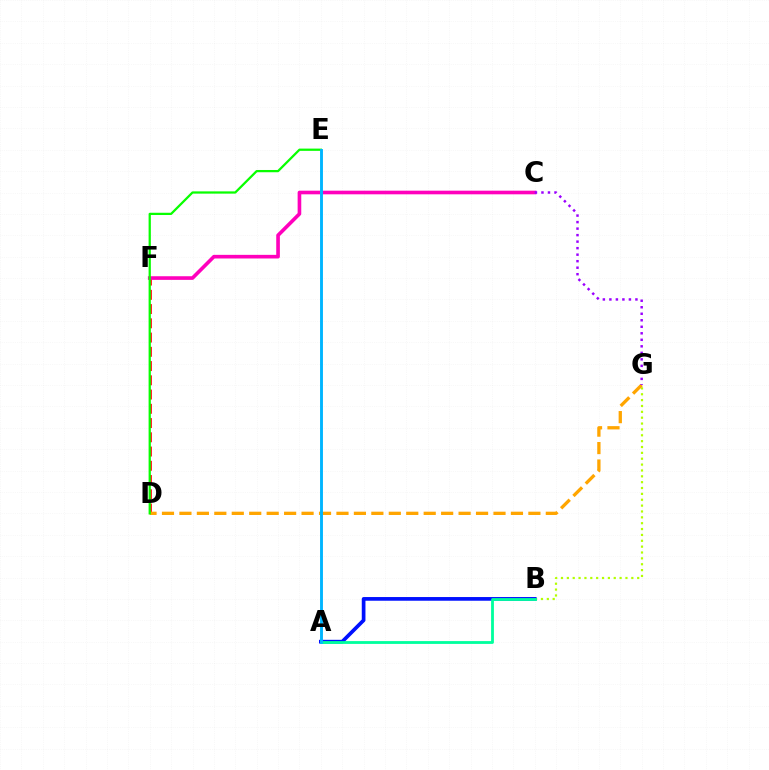{('B', 'G'): [{'color': '#b3ff00', 'line_style': 'dotted', 'thickness': 1.59}], ('D', 'F'): [{'color': '#ff0000', 'line_style': 'dashed', 'thickness': 1.94}], ('A', 'B'): [{'color': '#0010ff', 'line_style': 'solid', 'thickness': 2.66}, {'color': '#00ff9d', 'line_style': 'solid', 'thickness': 2.02}], ('D', 'G'): [{'color': '#ffa500', 'line_style': 'dashed', 'thickness': 2.37}], ('C', 'F'): [{'color': '#ff00bd', 'line_style': 'solid', 'thickness': 2.62}], ('D', 'E'): [{'color': '#08ff00', 'line_style': 'solid', 'thickness': 1.62}], ('A', 'E'): [{'color': '#00b5ff', 'line_style': 'solid', 'thickness': 2.08}], ('C', 'G'): [{'color': '#9b00ff', 'line_style': 'dotted', 'thickness': 1.77}]}